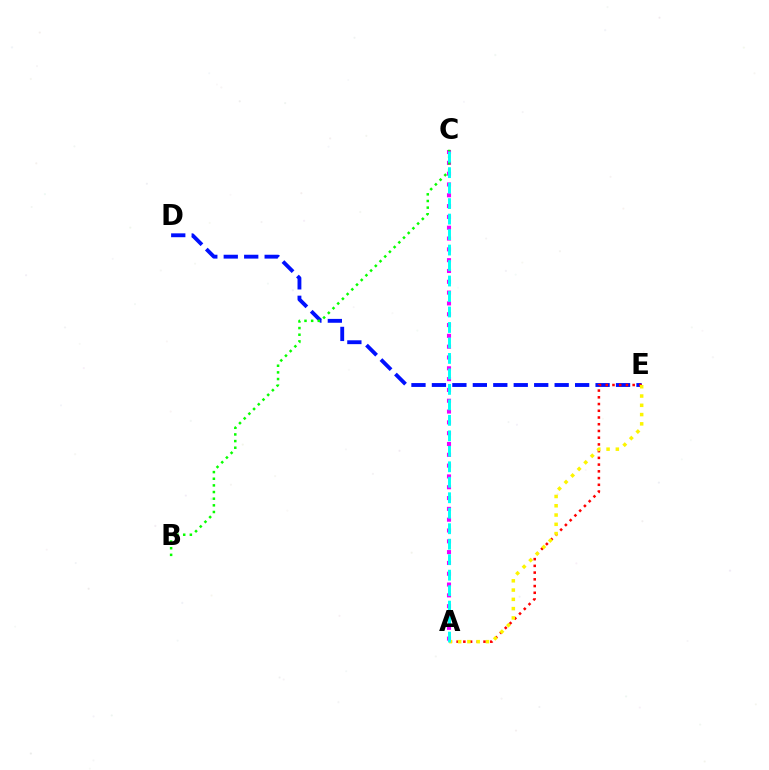{('D', 'E'): [{'color': '#0010ff', 'line_style': 'dashed', 'thickness': 2.78}], ('A', 'E'): [{'color': '#ff0000', 'line_style': 'dotted', 'thickness': 1.83}, {'color': '#fcf500', 'line_style': 'dotted', 'thickness': 2.52}], ('A', 'C'): [{'color': '#ee00ff', 'line_style': 'dotted', 'thickness': 2.94}, {'color': '#00fff6', 'line_style': 'dashed', 'thickness': 2.1}], ('B', 'C'): [{'color': '#08ff00', 'line_style': 'dotted', 'thickness': 1.81}]}